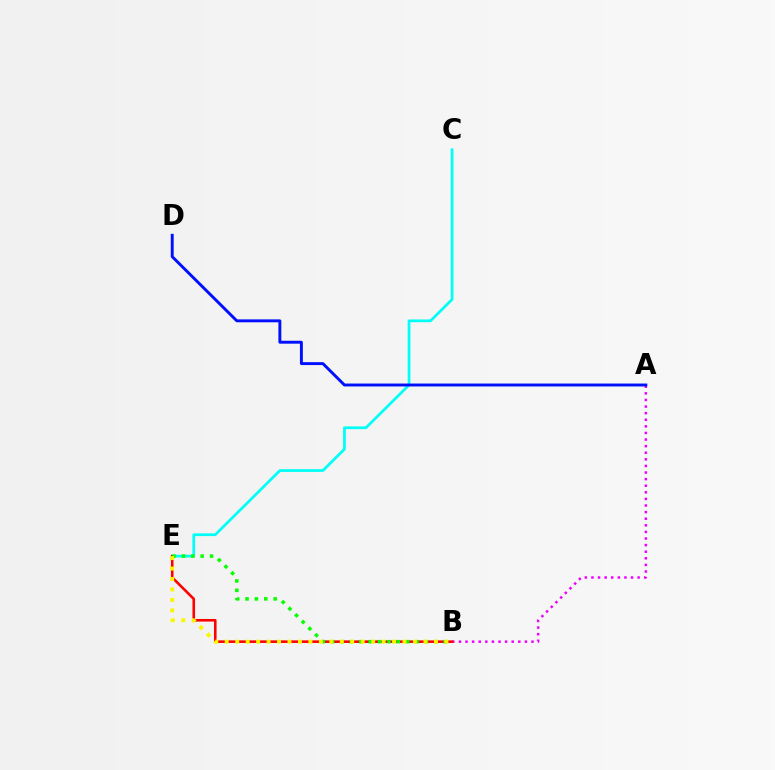{('A', 'B'): [{'color': '#ee00ff', 'line_style': 'dotted', 'thickness': 1.79}], ('C', 'E'): [{'color': '#00fff6', 'line_style': 'solid', 'thickness': 1.97}], ('A', 'D'): [{'color': '#0010ff', 'line_style': 'solid', 'thickness': 2.1}], ('B', 'E'): [{'color': '#ff0000', 'line_style': 'solid', 'thickness': 1.87}, {'color': '#08ff00', 'line_style': 'dotted', 'thickness': 2.55}, {'color': '#fcf500', 'line_style': 'dotted', 'thickness': 2.84}]}